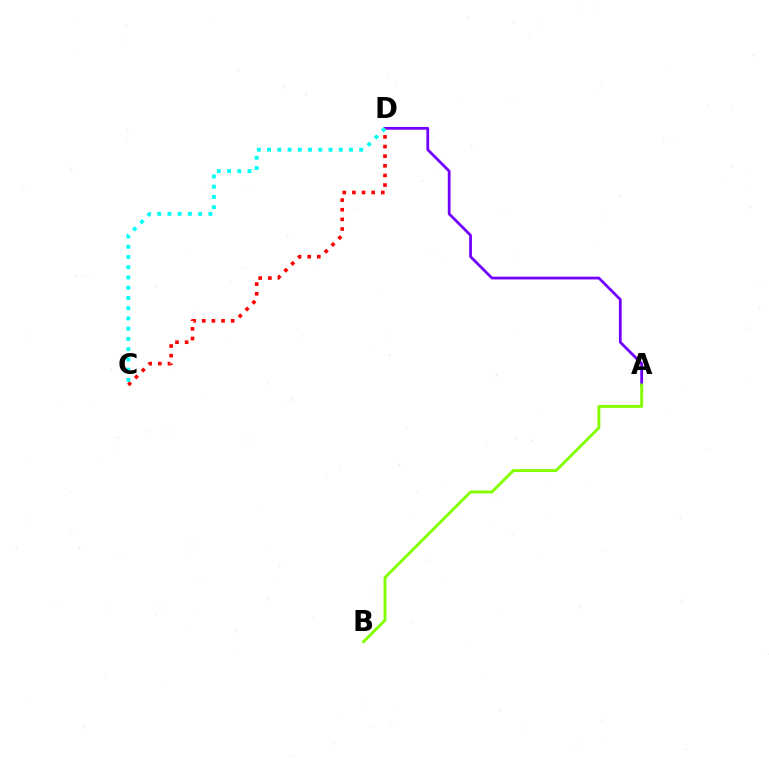{('A', 'D'): [{'color': '#7200ff', 'line_style': 'solid', 'thickness': 1.99}], ('A', 'B'): [{'color': '#84ff00', 'line_style': 'solid', 'thickness': 2.09}], ('C', 'D'): [{'color': '#ff0000', 'line_style': 'dotted', 'thickness': 2.62}, {'color': '#00fff6', 'line_style': 'dotted', 'thickness': 2.78}]}